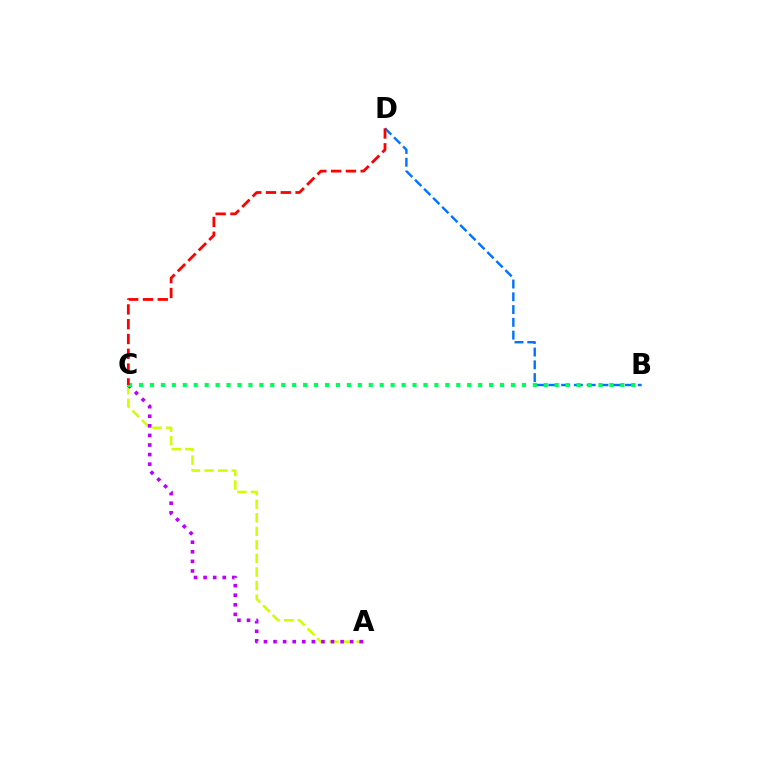{('A', 'C'): [{'color': '#d1ff00', 'line_style': 'dashed', 'thickness': 1.84}, {'color': '#b900ff', 'line_style': 'dotted', 'thickness': 2.6}], ('B', 'D'): [{'color': '#0074ff', 'line_style': 'dashed', 'thickness': 1.74}], ('B', 'C'): [{'color': '#00ff5c', 'line_style': 'dotted', 'thickness': 2.97}], ('C', 'D'): [{'color': '#ff0000', 'line_style': 'dashed', 'thickness': 2.01}]}